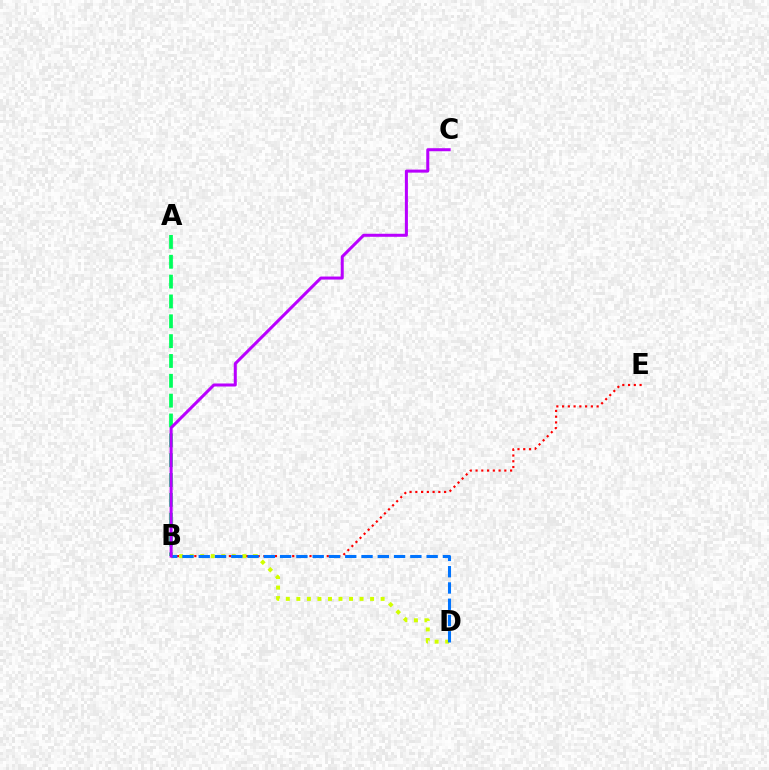{('A', 'B'): [{'color': '#00ff5c', 'line_style': 'dashed', 'thickness': 2.7}], ('B', 'E'): [{'color': '#ff0000', 'line_style': 'dotted', 'thickness': 1.56}], ('B', 'D'): [{'color': '#d1ff00', 'line_style': 'dotted', 'thickness': 2.86}, {'color': '#0074ff', 'line_style': 'dashed', 'thickness': 2.21}], ('B', 'C'): [{'color': '#b900ff', 'line_style': 'solid', 'thickness': 2.18}]}